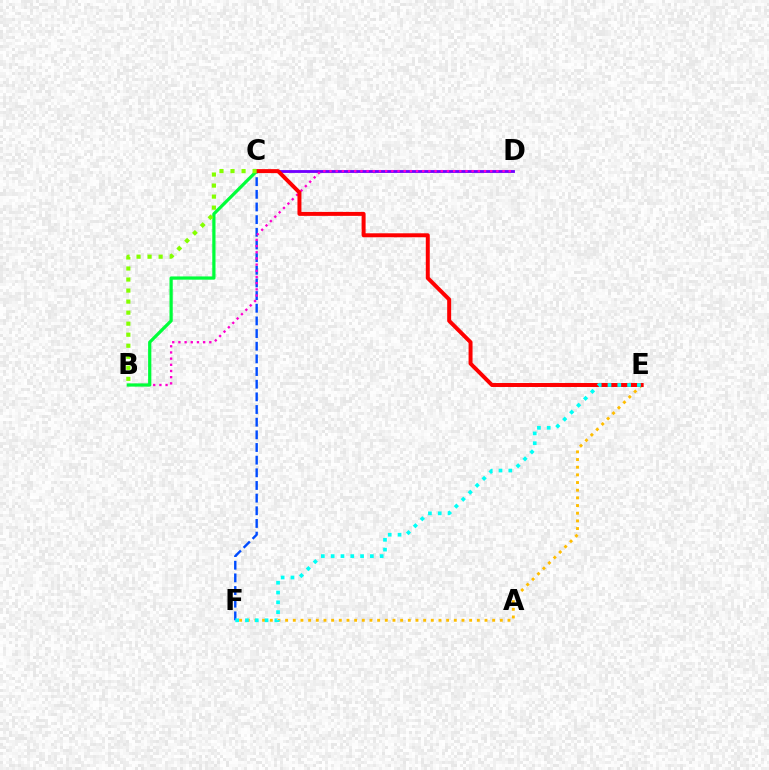{('C', 'F'): [{'color': '#004bff', 'line_style': 'dashed', 'thickness': 1.72}], ('C', 'D'): [{'color': '#7200ff', 'line_style': 'solid', 'thickness': 2.04}], ('B', 'D'): [{'color': '#ff00cf', 'line_style': 'dotted', 'thickness': 1.68}], ('B', 'C'): [{'color': '#00ff39', 'line_style': 'solid', 'thickness': 2.32}, {'color': '#84ff00', 'line_style': 'dotted', 'thickness': 3.0}], ('E', 'F'): [{'color': '#ffbd00', 'line_style': 'dotted', 'thickness': 2.08}, {'color': '#00fff6', 'line_style': 'dotted', 'thickness': 2.67}], ('C', 'E'): [{'color': '#ff0000', 'line_style': 'solid', 'thickness': 2.86}]}